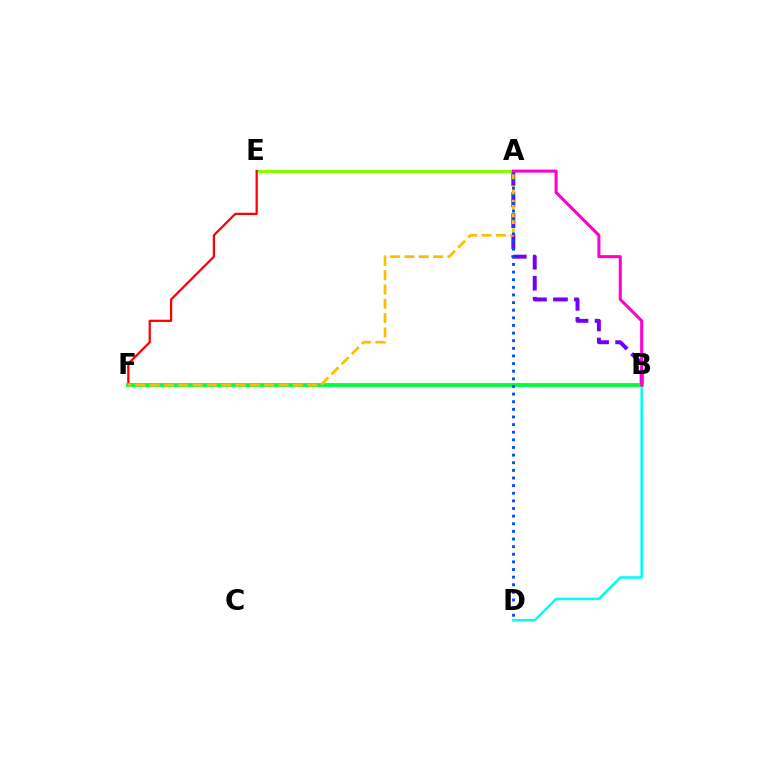{('A', 'B'): [{'color': '#7200ff', 'line_style': 'dashed', 'thickness': 2.85}, {'color': '#ff00cf', 'line_style': 'solid', 'thickness': 2.19}], ('A', 'E'): [{'color': '#84ff00', 'line_style': 'solid', 'thickness': 2.24}], ('E', 'F'): [{'color': '#ff0000', 'line_style': 'solid', 'thickness': 1.61}], ('B', 'D'): [{'color': '#00fff6', 'line_style': 'solid', 'thickness': 1.81}], ('B', 'F'): [{'color': '#00ff39', 'line_style': 'solid', 'thickness': 2.78}], ('A', 'F'): [{'color': '#ffbd00', 'line_style': 'dashed', 'thickness': 1.95}], ('A', 'D'): [{'color': '#004bff', 'line_style': 'dotted', 'thickness': 2.07}]}